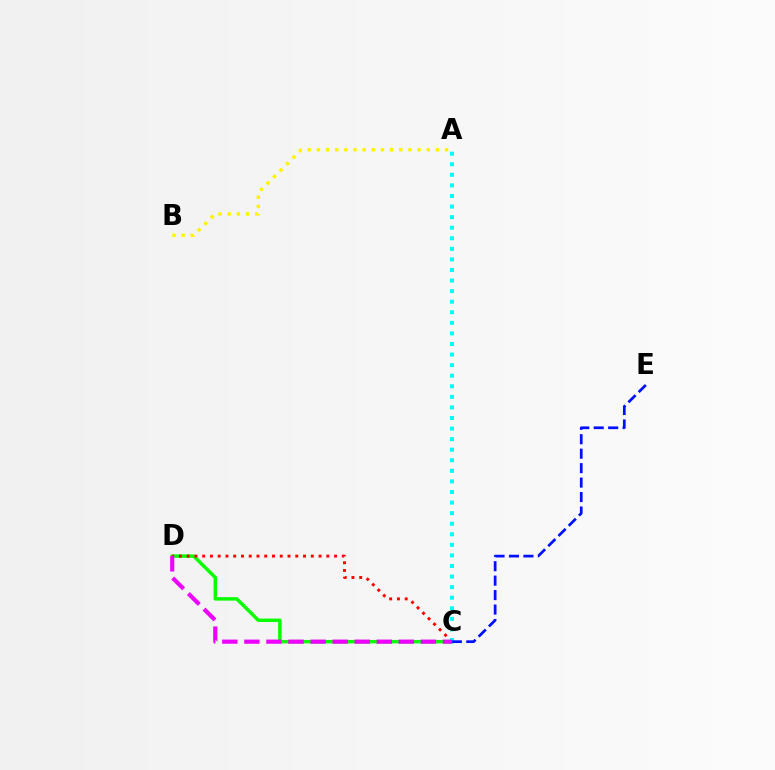{('A', 'B'): [{'color': '#fcf500', 'line_style': 'dotted', 'thickness': 2.49}], ('C', 'D'): [{'color': '#08ff00', 'line_style': 'solid', 'thickness': 2.49}, {'color': '#ff0000', 'line_style': 'dotted', 'thickness': 2.11}, {'color': '#ee00ff', 'line_style': 'dashed', 'thickness': 3.0}], ('A', 'C'): [{'color': '#00fff6', 'line_style': 'dotted', 'thickness': 2.87}], ('C', 'E'): [{'color': '#0010ff', 'line_style': 'dashed', 'thickness': 1.96}]}